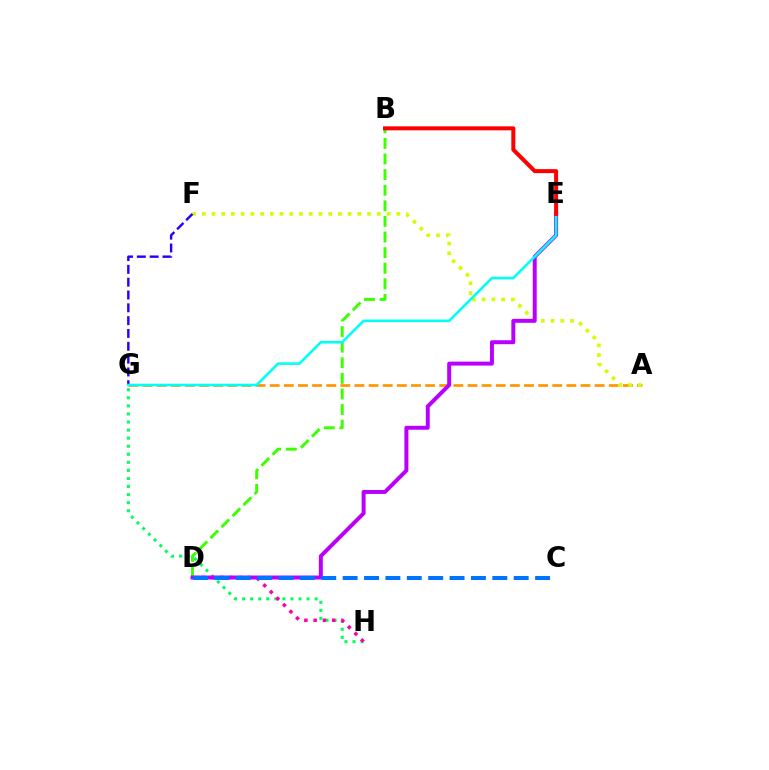{('G', 'H'): [{'color': '#00ff5c', 'line_style': 'dotted', 'thickness': 2.19}], ('A', 'G'): [{'color': '#ff9400', 'line_style': 'dashed', 'thickness': 1.92}], ('D', 'H'): [{'color': '#ff00ac', 'line_style': 'dotted', 'thickness': 2.52}], ('B', 'D'): [{'color': '#3dff00', 'line_style': 'dashed', 'thickness': 2.12}], ('A', 'F'): [{'color': '#d1ff00', 'line_style': 'dotted', 'thickness': 2.64}], ('F', 'G'): [{'color': '#2500ff', 'line_style': 'dashed', 'thickness': 1.74}], ('D', 'E'): [{'color': '#b900ff', 'line_style': 'solid', 'thickness': 2.85}], ('C', 'D'): [{'color': '#0074ff', 'line_style': 'dashed', 'thickness': 2.9}], ('E', 'G'): [{'color': '#00fff6', 'line_style': 'solid', 'thickness': 1.86}], ('B', 'E'): [{'color': '#ff0000', 'line_style': 'solid', 'thickness': 2.89}]}